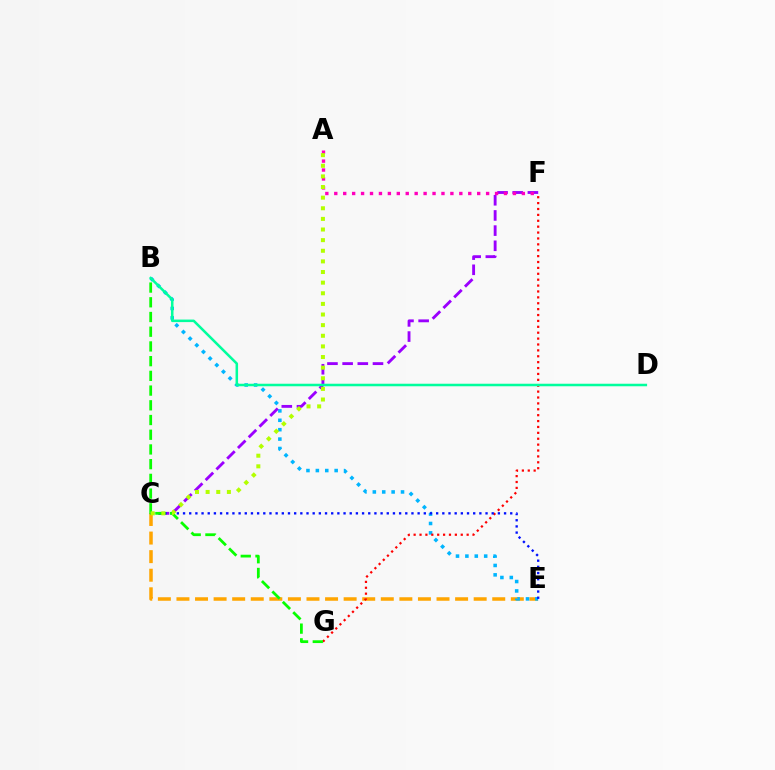{('C', 'E'): [{'color': '#ffa500', 'line_style': 'dashed', 'thickness': 2.52}, {'color': '#0010ff', 'line_style': 'dotted', 'thickness': 1.68}], ('B', 'E'): [{'color': '#00b5ff', 'line_style': 'dotted', 'thickness': 2.55}], ('C', 'F'): [{'color': '#9b00ff', 'line_style': 'dashed', 'thickness': 2.06}], ('F', 'G'): [{'color': '#ff0000', 'line_style': 'dotted', 'thickness': 1.6}], ('B', 'D'): [{'color': '#00ff9d', 'line_style': 'solid', 'thickness': 1.82}], ('A', 'F'): [{'color': '#ff00bd', 'line_style': 'dotted', 'thickness': 2.43}], ('B', 'G'): [{'color': '#08ff00', 'line_style': 'dashed', 'thickness': 2.0}], ('A', 'C'): [{'color': '#b3ff00', 'line_style': 'dotted', 'thickness': 2.89}]}